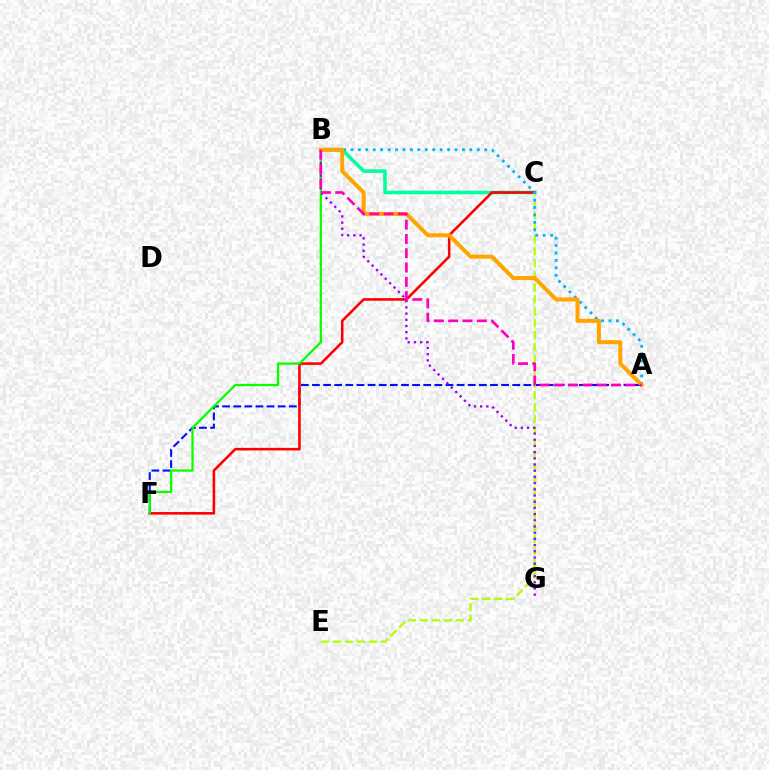{('A', 'F'): [{'color': '#0010ff', 'line_style': 'dashed', 'thickness': 1.51}], ('B', 'C'): [{'color': '#00ff9d', 'line_style': 'solid', 'thickness': 2.56}], ('C', 'F'): [{'color': '#ff0000', 'line_style': 'solid', 'thickness': 1.85}], ('B', 'F'): [{'color': '#08ff00', 'line_style': 'solid', 'thickness': 1.63}], ('C', 'E'): [{'color': '#b3ff00', 'line_style': 'dashed', 'thickness': 1.63}], ('B', 'G'): [{'color': '#9b00ff', 'line_style': 'dotted', 'thickness': 1.68}], ('A', 'B'): [{'color': '#00b5ff', 'line_style': 'dotted', 'thickness': 2.02}, {'color': '#ffa500', 'line_style': 'solid', 'thickness': 2.88}, {'color': '#ff00bd', 'line_style': 'dashed', 'thickness': 1.94}]}